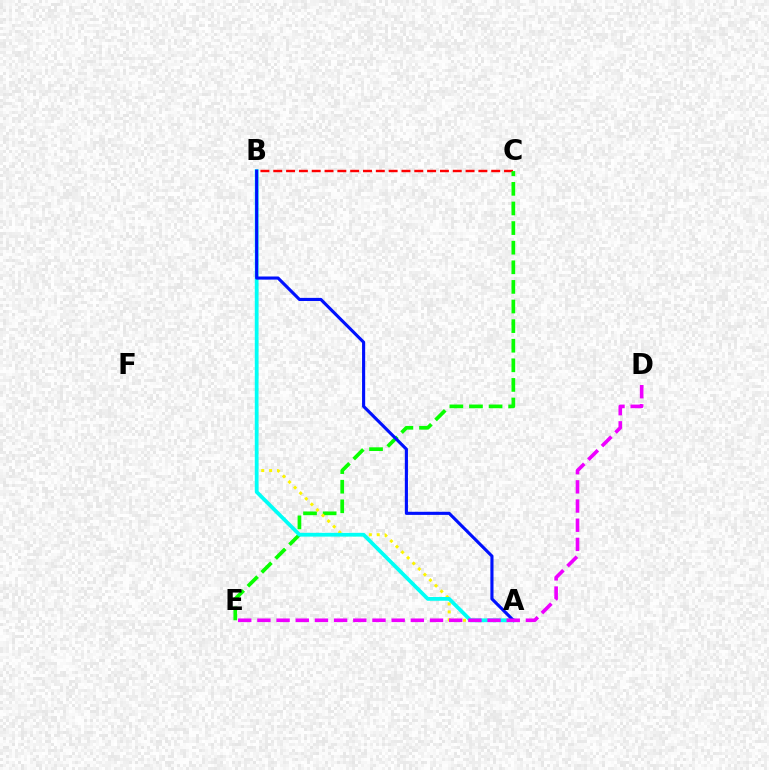{('B', 'C'): [{'color': '#ff0000', 'line_style': 'dashed', 'thickness': 1.74}], ('C', 'E'): [{'color': '#08ff00', 'line_style': 'dashed', 'thickness': 2.66}], ('A', 'B'): [{'color': '#fcf500', 'line_style': 'dotted', 'thickness': 2.14}, {'color': '#00fff6', 'line_style': 'solid', 'thickness': 2.71}, {'color': '#0010ff', 'line_style': 'solid', 'thickness': 2.25}], ('D', 'E'): [{'color': '#ee00ff', 'line_style': 'dashed', 'thickness': 2.61}]}